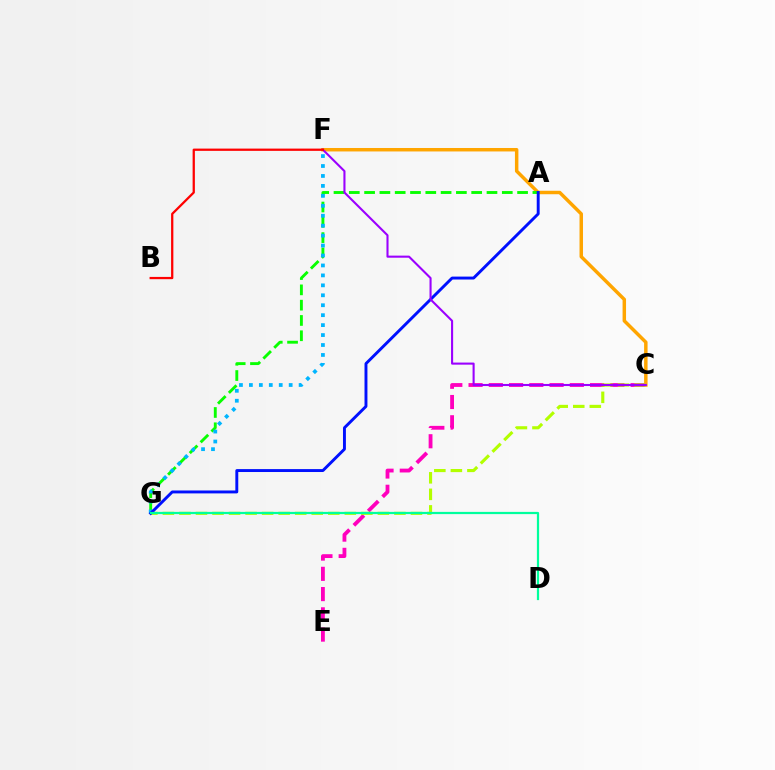{('C', 'F'): [{'color': '#ffa500', 'line_style': 'solid', 'thickness': 2.49}, {'color': '#9b00ff', 'line_style': 'solid', 'thickness': 1.5}], ('C', 'E'): [{'color': '#ff00bd', 'line_style': 'dashed', 'thickness': 2.75}], ('C', 'G'): [{'color': '#b3ff00', 'line_style': 'dashed', 'thickness': 2.25}], ('A', 'G'): [{'color': '#08ff00', 'line_style': 'dashed', 'thickness': 2.08}, {'color': '#0010ff', 'line_style': 'solid', 'thickness': 2.1}], ('F', 'G'): [{'color': '#00b5ff', 'line_style': 'dotted', 'thickness': 2.7}], ('D', 'G'): [{'color': '#00ff9d', 'line_style': 'solid', 'thickness': 1.6}], ('B', 'F'): [{'color': '#ff0000', 'line_style': 'solid', 'thickness': 1.63}]}